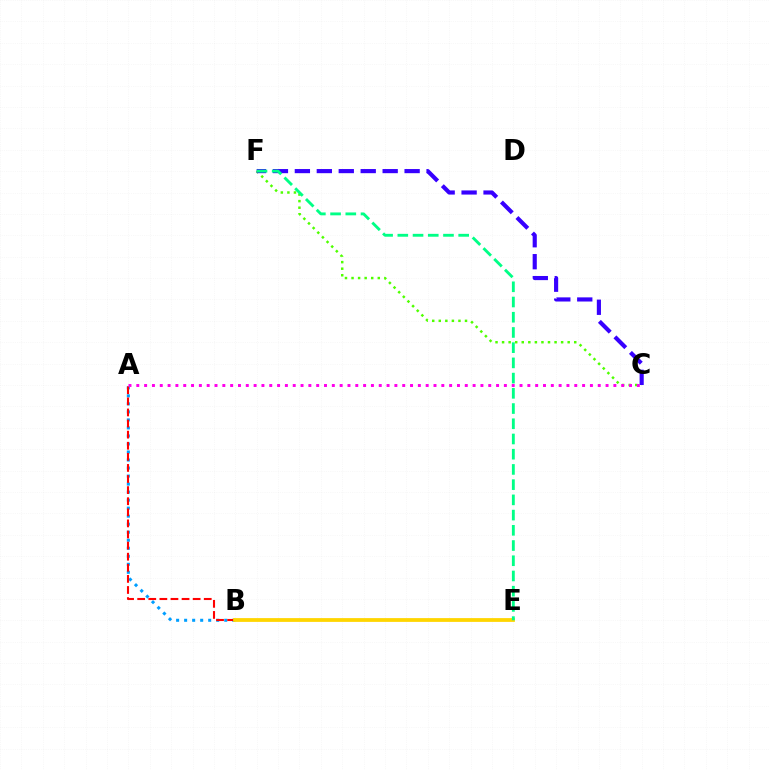{('A', 'B'): [{'color': '#009eff', 'line_style': 'dotted', 'thickness': 2.18}, {'color': '#ff0000', 'line_style': 'dashed', 'thickness': 1.51}], ('C', 'F'): [{'color': '#4fff00', 'line_style': 'dotted', 'thickness': 1.78}, {'color': '#3700ff', 'line_style': 'dashed', 'thickness': 2.98}], ('B', 'E'): [{'color': '#ffd500', 'line_style': 'solid', 'thickness': 2.72}], ('A', 'C'): [{'color': '#ff00ed', 'line_style': 'dotted', 'thickness': 2.12}], ('E', 'F'): [{'color': '#00ff86', 'line_style': 'dashed', 'thickness': 2.07}]}